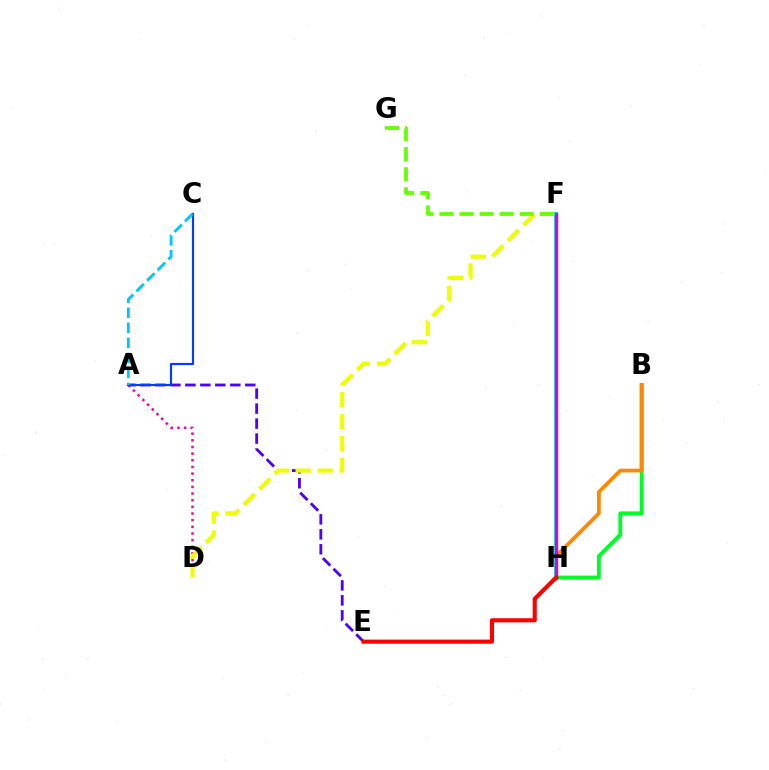{('A', 'D'): [{'color': '#ff00a0', 'line_style': 'dotted', 'thickness': 1.81}], ('A', 'E'): [{'color': '#4f00ff', 'line_style': 'dashed', 'thickness': 2.04}], ('B', 'H'): [{'color': '#00ff27', 'line_style': 'solid', 'thickness': 2.77}, {'color': '#ff8800', 'line_style': 'solid', 'thickness': 2.69}], ('D', 'F'): [{'color': '#eeff00', 'line_style': 'dashed', 'thickness': 2.98}], ('A', 'C'): [{'color': '#003fff', 'line_style': 'solid', 'thickness': 1.55}, {'color': '#00c7ff', 'line_style': 'dashed', 'thickness': 2.04}], ('F', 'H'): [{'color': '#00ffaf', 'line_style': 'solid', 'thickness': 2.83}, {'color': '#d600ff', 'line_style': 'solid', 'thickness': 2.46}], ('F', 'G'): [{'color': '#66ff00', 'line_style': 'dashed', 'thickness': 2.73}], ('E', 'H'): [{'color': '#ff0000', 'line_style': 'solid', 'thickness': 2.96}]}